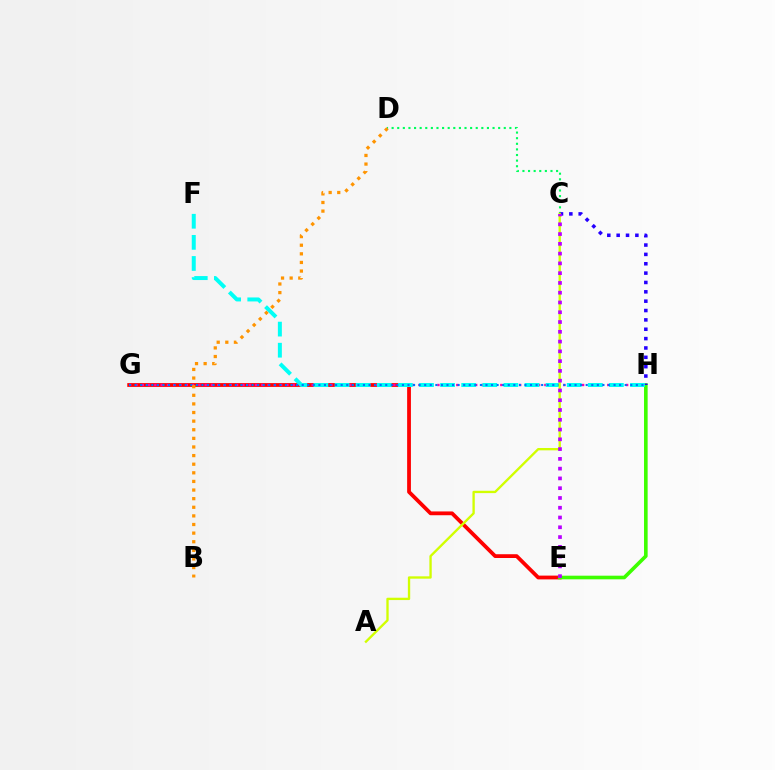{('E', 'G'): [{'color': '#ff0000', 'line_style': 'solid', 'thickness': 2.73}], ('G', 'H'): [{'color': '#ff00ac', 'line_style': 'dotted', 'thickness': 1.71}, {'color': '#0074ff', 'line_style': 'dotted', 'thickness': 1.51}], ('E', 'H'): [{'color': '#3dff00', 'line_style': 'solid', 'thickness': 2.61}], ('C', 'D'): [{'color': '#00ff5c', 'line_style': 'dotted', 'thickness': 1.52}], ('C', 'H'): [{'color': '#2500ff', 'line_style': 'dotted', 'thickness': 2.54}], ('F', 'H'): [{'color': '#00fff6', 'line_style': 'dashed', 'thickness': 2.87}], ('A', 'C'): [{'color': '#d1ff00', 'line_style': 'solid', 'thickness': 1.68}], ('C', 'E'): [{'color': '#b900ff', 'line_style': 'dotted', 'thickness': 2.66}], ('B', 'D'): [{'color': '#ff9400', 'line_style': 'dotted', 'thickness': 2.34}]}